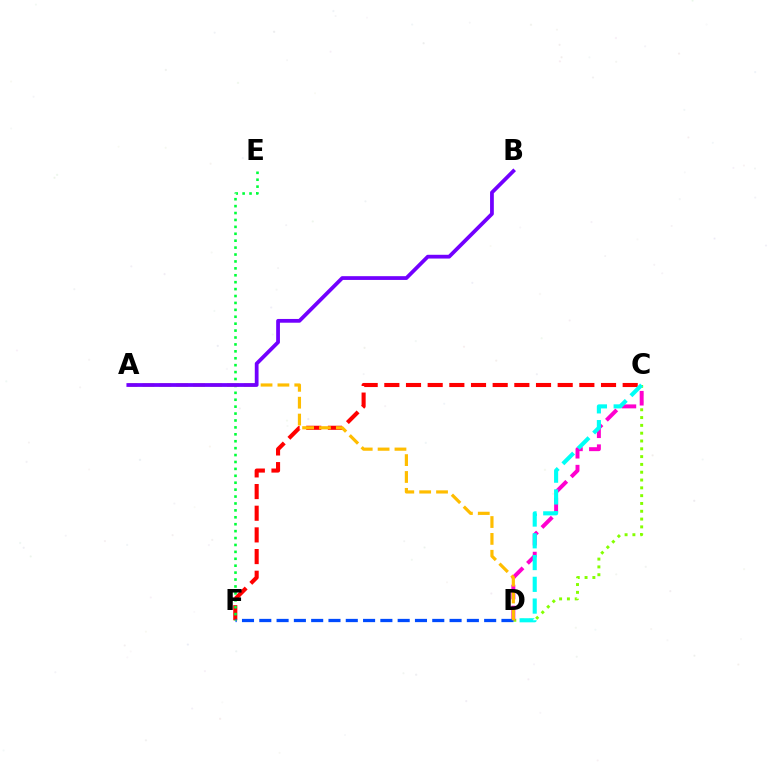{('C', 'F'): [{'color': '#ff0000', 'line_style': 'dashed', 'thickness': 2.94}], ('C', 'D'): [{'color': '#84ff00', 'line_style': 'dotted', 'thickness': 2.12}, {'color': '#ff00cf', 'line_style': 'dashed', 'thickness': 2.84}, {'color': '#00fff6', 'line_style': 'dashed', 'thickness': 2.96}], ('D', 'F'): [{'color': '#004bff', 'line_style': 'dashed', 'thickness': 2.35}], ('E', 'F'): [{'color': '#00ff39', 'line_style': 'dotted', 'thickness': 1.88}], ('A', 'D'): [{'color': '#ffbd00', 'line_style': 'dashed', 'thickness': 2.29}], ('A', 'B'): [{'color': '#7200ff', 'line_style': 'solid', 'thickness': 2.71}]}